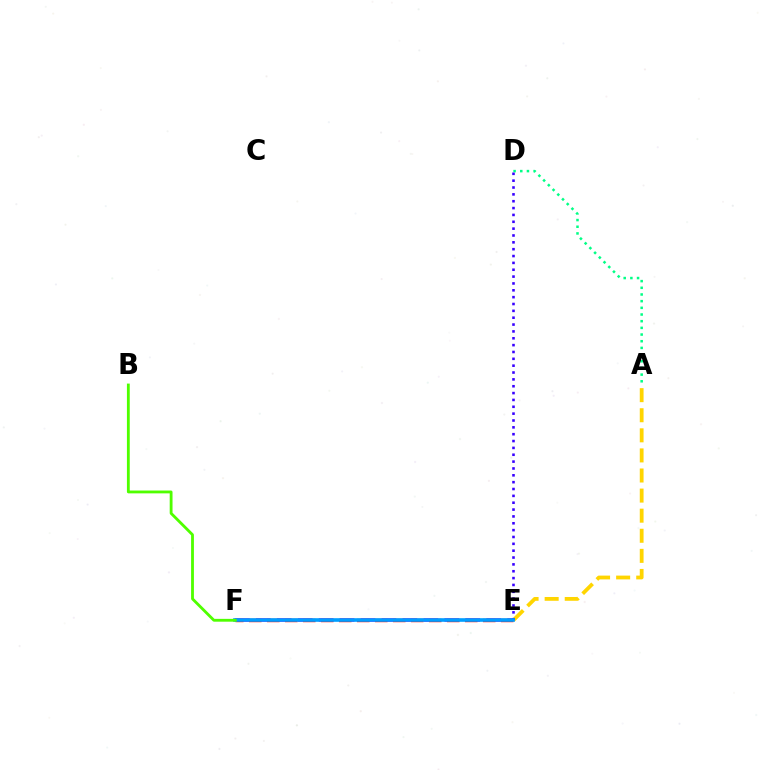{('A', 'E'): [{'color': '#ffd500', 'line_style': 'dashed', 'thickness': 2.73}], ('E', 'F'): [{'color': '#ff00ed', 'line_style': 'dashed', 'thickness': 2.85}, {'color': '#ff0000', 'line_style': 'dashed', 'thickness': 2.44}, {'color': '#009eff', 'line_style': 'solid', 'thickness': 2.61}], ('A', 'D'): [{'color': '#00ff86', 'line_style': 'dotted', 'thickness': 1.81}], ('D', 'E'): [{'color': '#3700ff', 'line_style': 'dotted', 'thickness': 1.86}], ('B', 'F'): [{'color': '#4fff00', 'line_style': 'solid', 'thickness': 2.03}]}